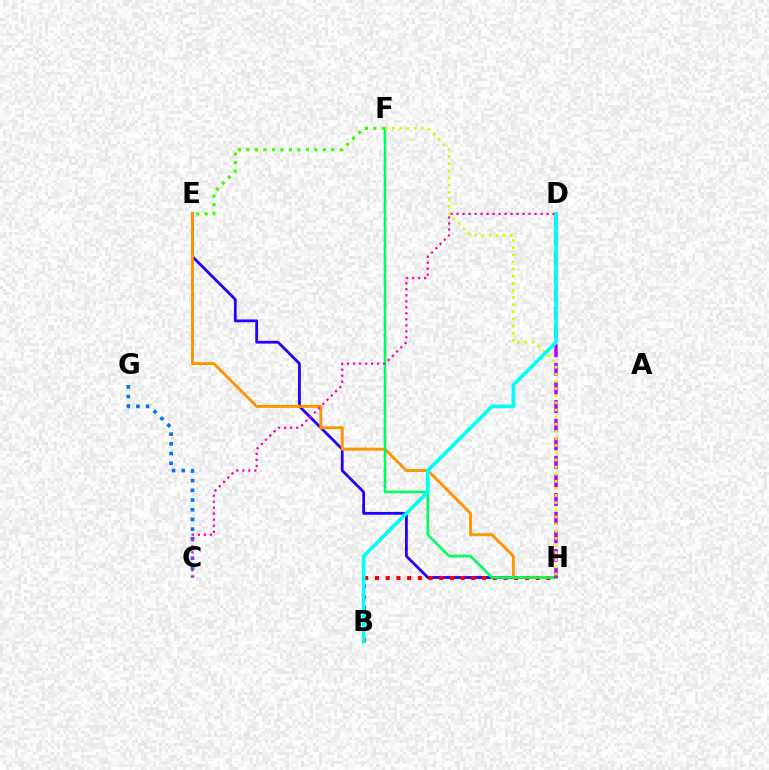{('C', 'G'): [{'color': '#0074ff', 'line_style': 'dotted', 'thickness': 2.63}], ('E', 'F'): [{'color': '#3dff00', 'line_style': 'dotted', 'thickness': 2.31}], ('E', 'H'): [{'color': '#2500ff', 'line_style': 'solid', 'thickness': 2.01}, {'color': '#ff9400', 'line_style': 'solid', 'thickness': 2.11}], ('B', 'H'): [{'color': '#ff0000', 'line_style': 'dotted', 'thickness': 2.91}], ('F', 'H'): [{'color': '#00ff5c', 'line_style': 'solid', 'thickness': 1.9}, {'color': '#d1ff00', 'line_style': 'dotted', 'thickness': 1.94}], ('D', 'H'): [{'color': '#b900ff', 'line_style': 'dashed', 'thickness': 2.53}], ('C', 'D'): [{'color': '#ff00ac', 'line_style': 'dotted', 'thickness': 1.63}], ('B', 'D'): [{'color': '#00fff6', 'line_style': 'solid', 'thickness': 2.62}]}